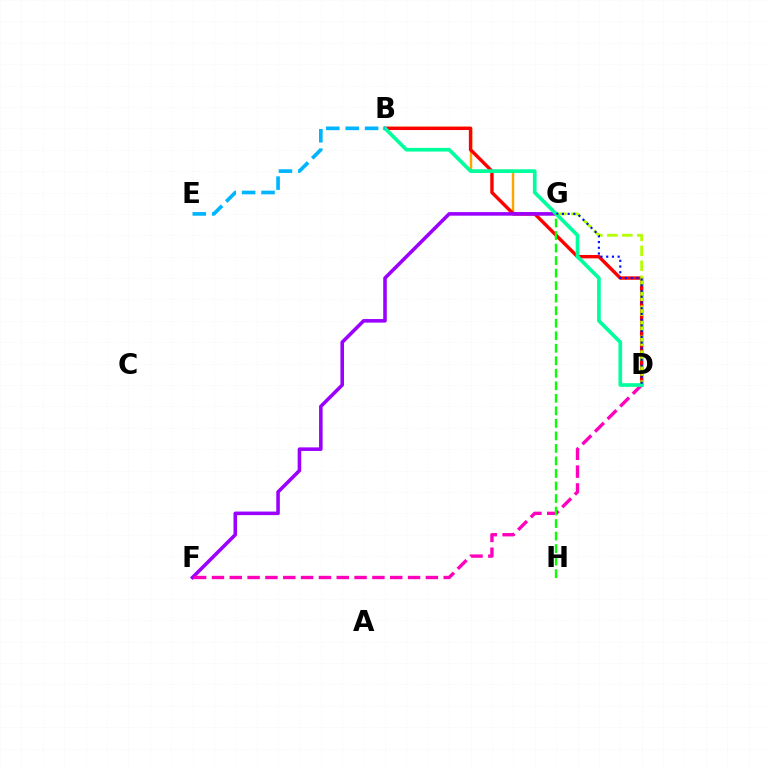{('B', 'G'): [{'color': '#ffa500', 'line_style': 'solid', 'thickness': 1.77}], ('B', 'D'): [{'color': '#ff0000', 'line_style': 'solid', 'thickness': 2.45}, {'color': '#00ff9d', 'line_style': 'solid', 'thickness': 2.64}], ('F', 'G'): [{'color': '#9b00ff', 'line_style': 'solid', 'thickness': 2.57}], ('D', 'F'): [{'color': '#ff00bd', 'line_style': 'dashed', 'thickness': 2.42}], ('D', 'G'): [{'color': '#b3ff00', 'line_style': 'dashed', 'thickness': 2.03}, {'color': '#0010ff', 'line_style': 'dotted', 'thickness': 1.56}], ('G', 'H'): [{'color': '#08ff00', 'line_style': 'dashed', 'thickness': 1.7}], ('B', 'E'): [{'color': '#00b5ff', 'line_style': 'dashed', 'thickness': 2.64}]}